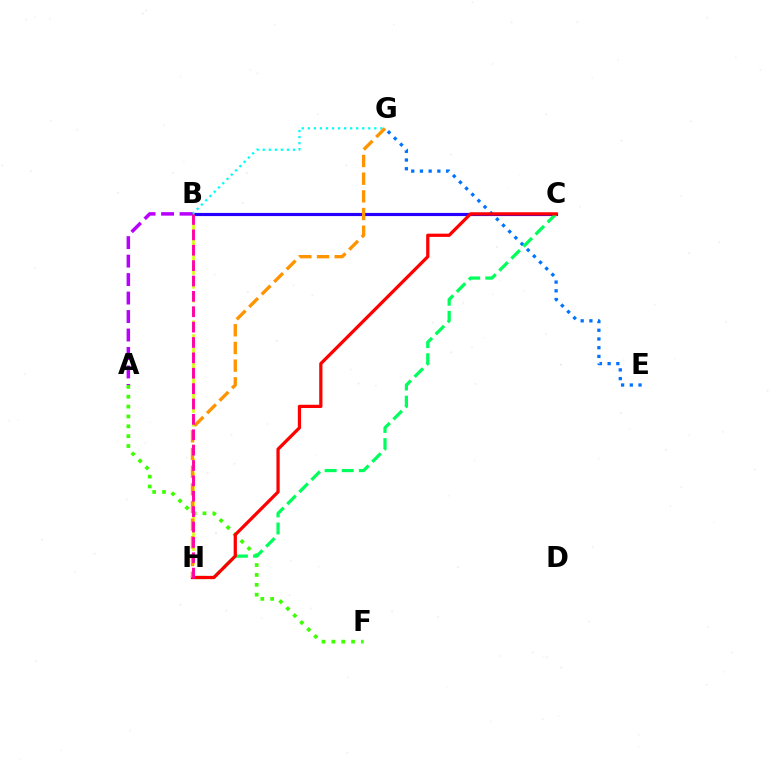{('B', 'C'): [{'color': '#2500ff', 'line_style': 'solid', 'thickness': 2.27}], ('A', 'F'): [{'color': '#3dff00', 'line_style': 'dotted', 'thickness': 2.68}], ('B', 'H'): [{'color': '#d1ff00', 'line_style': 'dashed', 'thickness': 1.88}, {'color': '#ff00ac', 'line_style': 'dashed', 'thickness': 2.09}], ('E', 'G'): [{'color': '#0074ff', 'line_style': 'dotted', 'thickness': 2.37}], ('C', 'H'): [{'color': '#00ff5c', 'line_style': 'dashed', 'thickness': 2.32}, {'color': '#ff0000', 'line_style': 'solid', 'thickness': 2.34}], ('B', 'G'): [{'color': '#00fff6', 'line_style': 'dotted', 'thickness': 1.64}], ('G', 'H'): [{'color': '#ff9400', 'line_style': 'dashed', 'thickness': 2.4}], ('A', 'B'): [{'color': '#b900ff', 'line_style': 'dashed', 'thickness': 2.51}]}